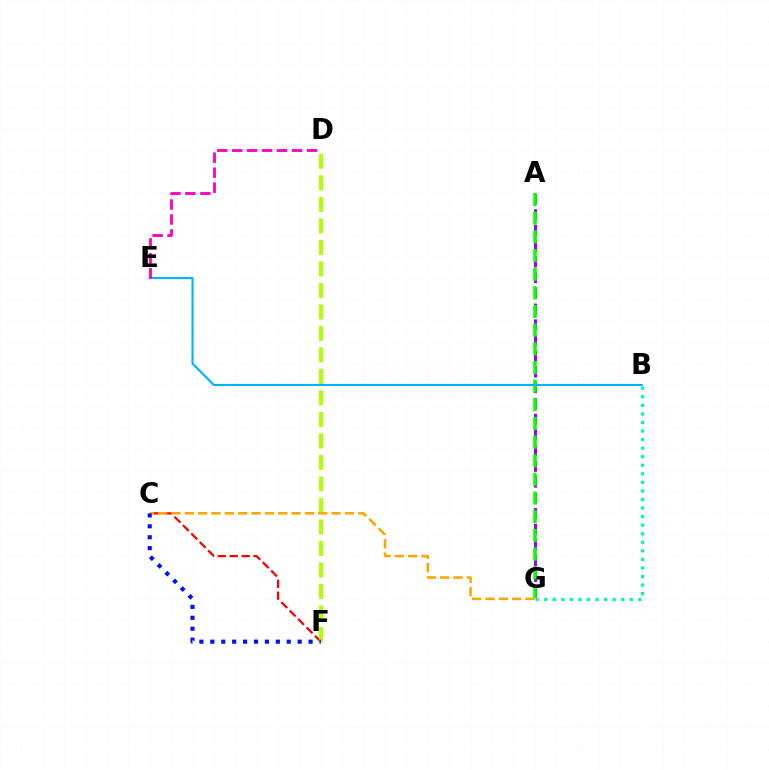{('C', 'F'): [{'color': '#ff0000', 'line_style': 'dashed', 'thickness': 1.62}, {'color': '#0010ff', 'line_style': 'dotted', 'thickness': 2.97}], ('A', 'G'): [{'color': '#9b00ff', 'line_style': 'dashed', 'thickness': 2.14}, {'color': '#08ff00', 'line_style': 'dashed', 'thickness': 2.53}], ('B', 'G'): [{'color': '#00ff9d', 'line_style': 'dotted', 'thickness': 2.33}], ('D', 'F'): [{'color': '#b3ff00', 'line_style': 'dashed', 'thickness': 2.92}], ('B', 'E'): [{'color': '#00b5ff', 'line_style': 'solid', 'thickness': 1.53}], ('D', 'E'): [{'color': '#ff00bd', 'line_style': 'dashed', 'thickness': 2.03}], ('C', 'G'): [{'color': '#ffa500', 'line_style': 'dashed', 'thickness': 1.81}]}